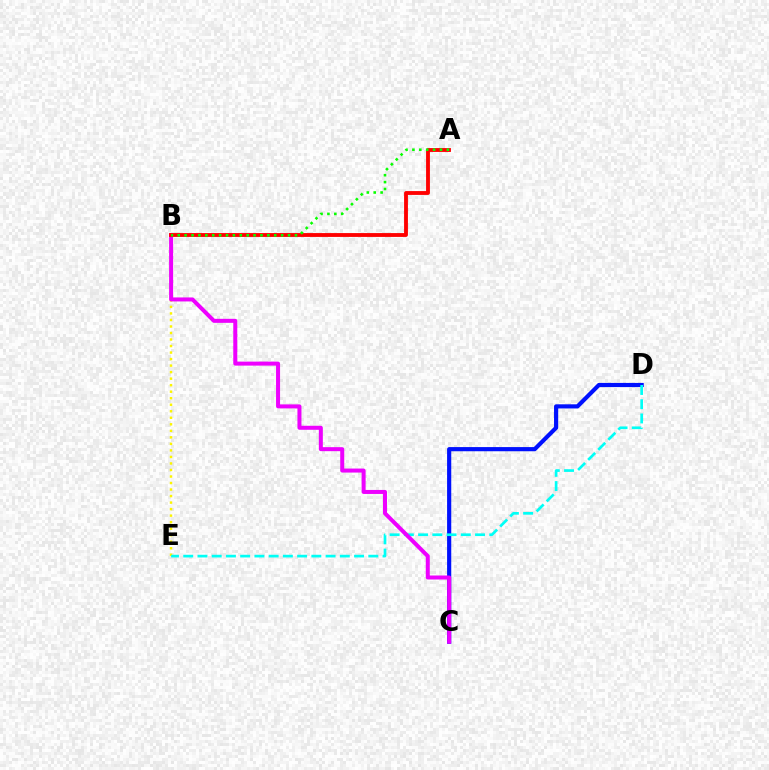{('B', 'E'): [{'color': '#fcf500', 'line_style': 'dotted', 'thickness': 1.77}], ('C', 'D'): [{'color': '#0010ff', 'line_style': 'solid', 'thickness': 2.99}], ('D', 'E'): [{'color': '#00fff6', 'line_style': 'dashed', 'thickness': 1.93}], ('B', 'C'): [{'color': '#ee00ff', 'line_style': 'solid', 'thickness': 2.89}], ('A', 'B'): [{'color': '#ff0000', 'line_style': 'solid', 'thickness': 2.77}, {'color': '#08ff00', 'line_style': 'dotted', 'thickness': 1.87}]}